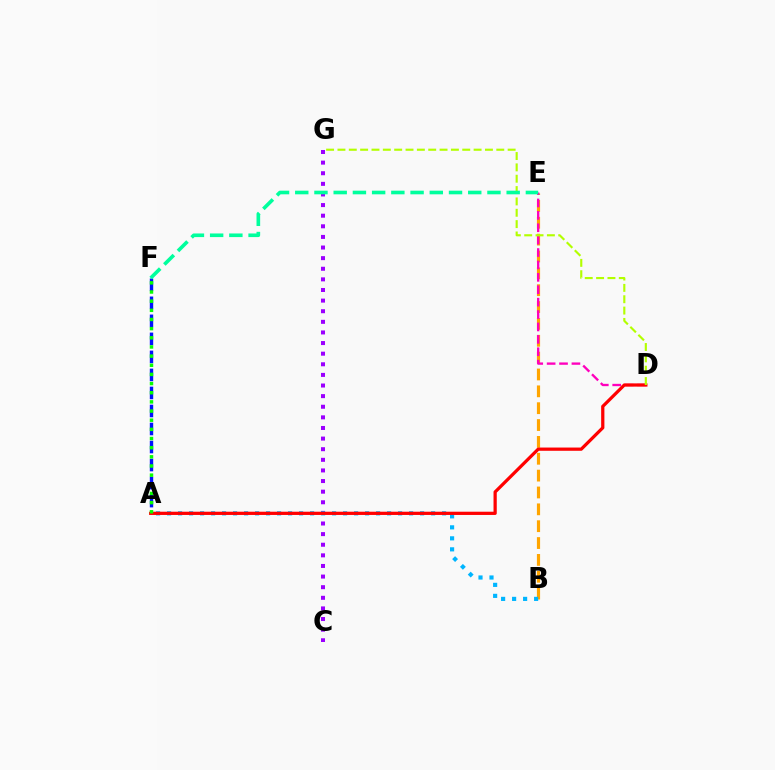{('B', 'E'): [{'color': '#ffa500', 'line_style': 'dashed', 'thickness': 2.29}], ('A', 'F'): [{'color': '#0010ff', 'line_style': 'dashed', 'thickness': 2.45}, {'color': '#08ff00', 'line_style': 'dotted', 'thickness': 2.49}], ('D', 'E'): [{'color': '#ff00bd', 'line_style': 'dashed', 'thickness': 1.68}], ('C', 'G'): [{'color': '#9b00ff', 'line_style': 'dotted', 'thickness': 2.88}], ('A', 'B'): [{'color': '#00b5ff', 'line_style': 'dotted', 'thickness': 2.99}], ('A', 'D'): [{'color': '#ff0000', 'line_style': 'solid', 'thickness': 2.33}], ('D', 'G'): [{'color': '#b3ff00', 'line_style': 'dashed', 'thickness': 1.54}], ('E', 'F'): [{'color': '#00ff9d', 'line_style': 'dashed', 'thickness': 2.61}]}